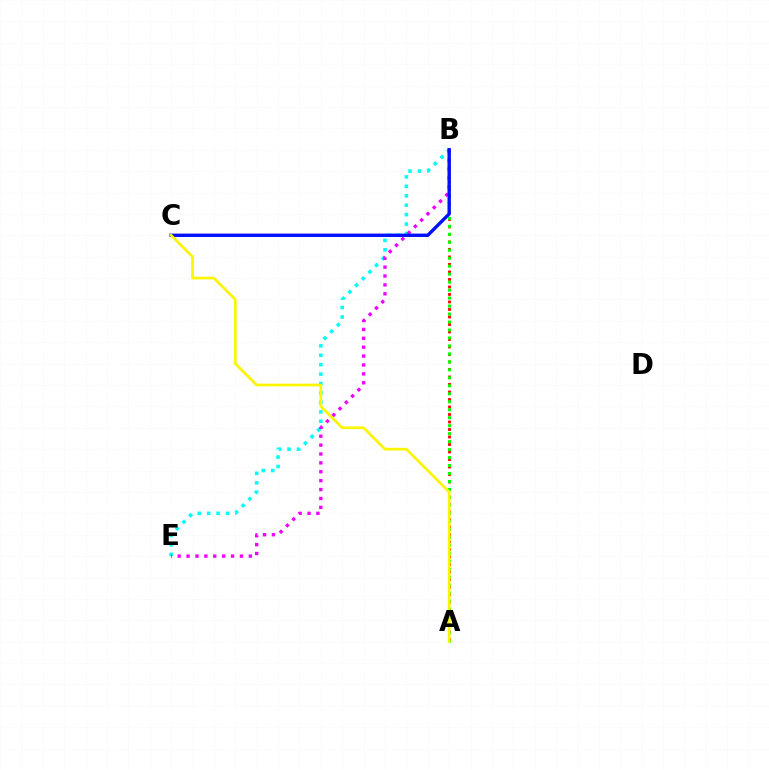{('B', 'E'): [{'color': '#00fff6', 'line_style': 'dotted', 'thickness': 2.56}, {'color': '#ee00ff', 'line_style': 'dotted', 'thickness': 2.42}], ('A', 'B'): [{'color': '#ff0000', 'line_style': 'dotted', 'thickness': 2.04}, {'color': '#08ff00', 'line_style': 'dotted', 'thickness': 2.17}], ('B', 'C'): [{'color': '#0010ff', 'line_style': 'solid', 'thickness': 2.43}], ('A', 'C'): [{'color': '#fcf500', 'line_style': 'solid', 'thickness': 1.94}]}